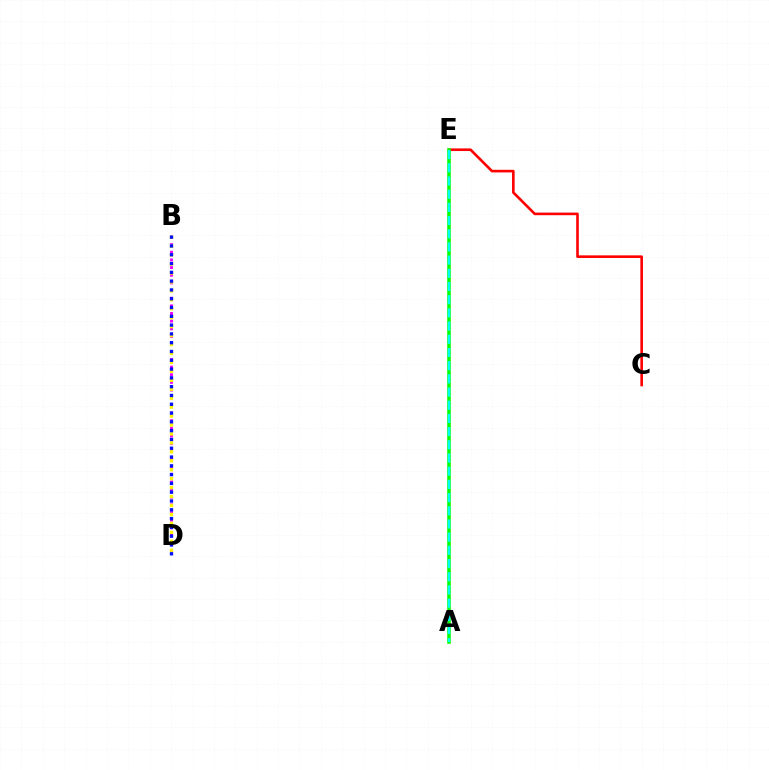{('B', 'D'): [{'color': '#ee00ff', 'line_style': 'dotted', 'thickness': 2.08}, {'color': '#fcf500', 'line_style': 'dotted', 'thickness': 2.43}, {'color': '#0010ff', 'line_style': 'dotted', 'thickness': 2.39}], ('C', 'E'): [{'color': '#ff0000', 'line_style': 'solid', 'thickness': 1.89}], ('A', 'E'): [{'color': '#08ff00', 'line_style': 'solid', 'thickness': 2.56}, {'color': '#00fff6', 'line_style': 'dashed', 'thickness': 1.79}]}